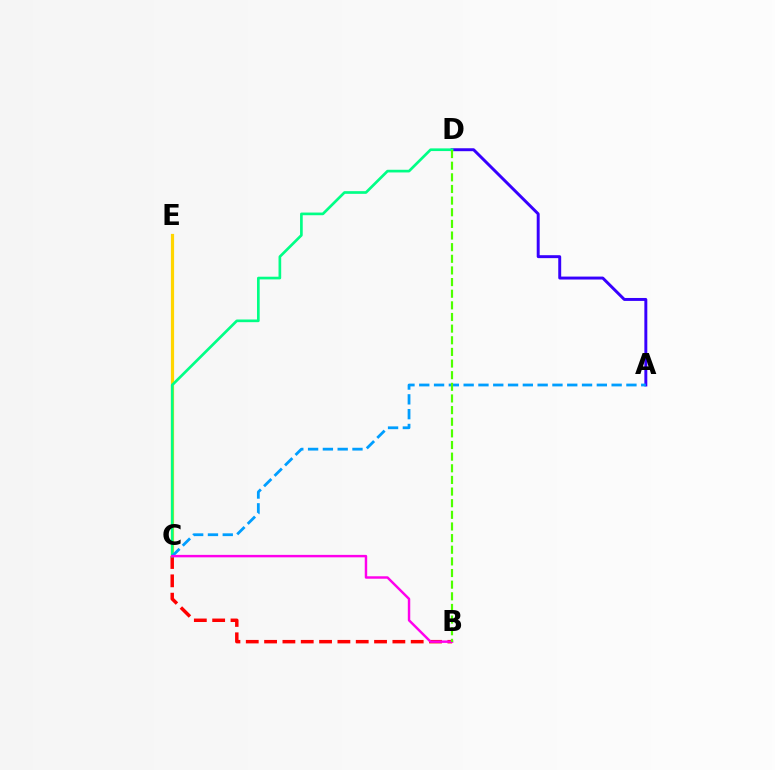{('C', 'E'): [{'color': '#ffd500', 'line_style': 'solid', 'thickness': 2.3}], ('B', 'C'): [{'color': '#ff0000', 'line_style': 'dashed', 'thickness': 2.49}, {'color': '#ff00ed', 'line_style': 'solid', 'thickness': 1.76}], ('A', 'D'): [{'color': '#3700ff', 'line_style': 'solid', 'thickness': 2.12}], ('C', 'D'): [{'color': '#00ff86', 'line_style': 'solid', 'thickness': 1.93}], ('A', 'C'): [{'color': '#009eff', 'line_style': 'dashed', 'thickness': 2.01}], ('B', 'D'): [{'color': '#4fff00', 'line_style': 'dashed', 'thickness': 1.58}]}